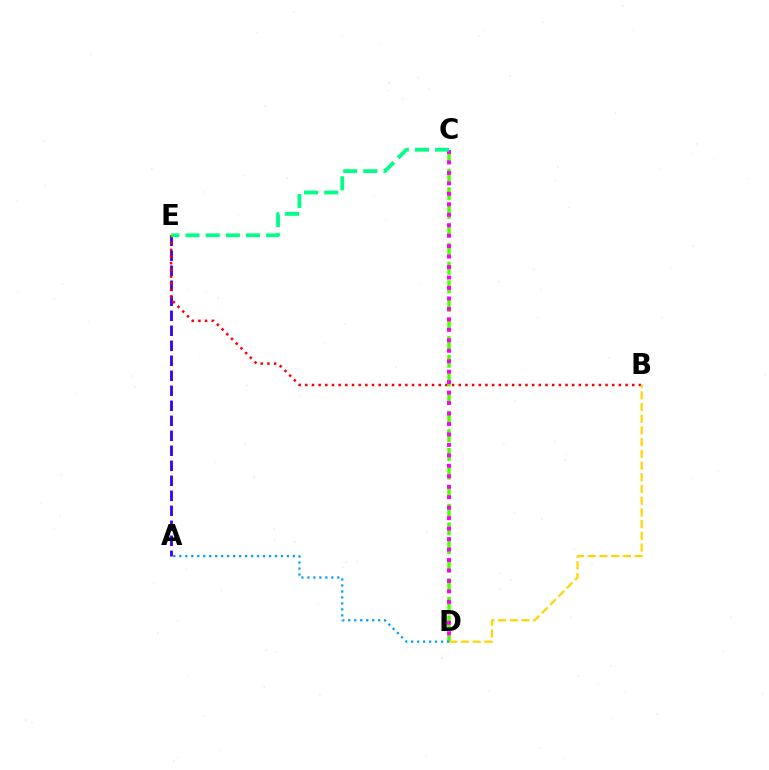{('A', 'E'): [{'color': '#3700ff', 'line_style': 'dashed', 'thickness': 2.04}], ('B', 'E'): [{'color': '#ff0000', 'line_style': 'dotted', 'thickness': 1.81}], ('C', 'D'): [{'color': '#4fff00', 'line_style': 'dashed', 'thickness': 2.53}, {'color': '#ff00ed', 'line_style': 'dotted', 'thickness': 2.84}], ('C', 'E'): [{'color': '#00ff86', 'line_style': 'dashed', 'thickness': 2.74}], ('A', 'D'): [{'color': '#009eff', 'line_style': 'dotted', 'thickness': 1.62}], ('B', 'D'): [{'color': '#ffd500', 'line_style': 'dashed', 'thickness': 1.59}]}